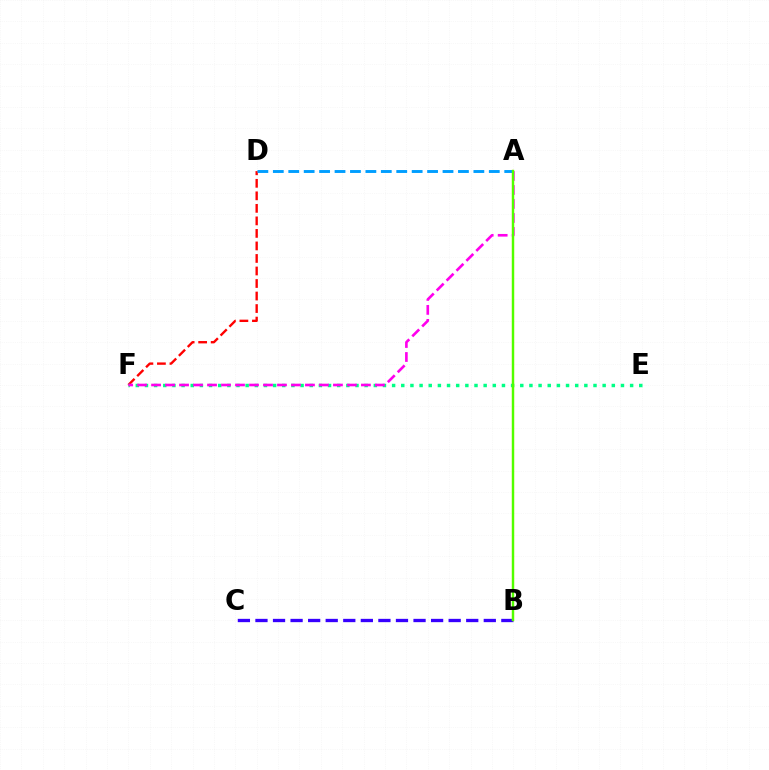{('B', 'C'): [{'color': '#3700ff', 'line_style': 'dashed', 'thickness': 2.39}], ('D', 'F'): [{'color': '#ff0000', 'line_style': 'dashed', 'thickness': 1.7}], ('E', 'F'): [{'color': '#00ff86', 'line_style': 'dotted', 'thickness': 2.49}], ('A', 'B'): [{'color': '#ffd500', 'line_style': 'solid', 'thickness': 1.59}, {'color': '#4fff00', 'line_style': 'solid', 'thickness': 1.67}], ('A', 'F'): [{'color': '#ff00ed', 'line_style': 'dashed', 'thickness': 1.9}], ('A', 'D'): [{'color': '#009eff', 'line_style': 'dashed', 'thickness': 2.1}]}